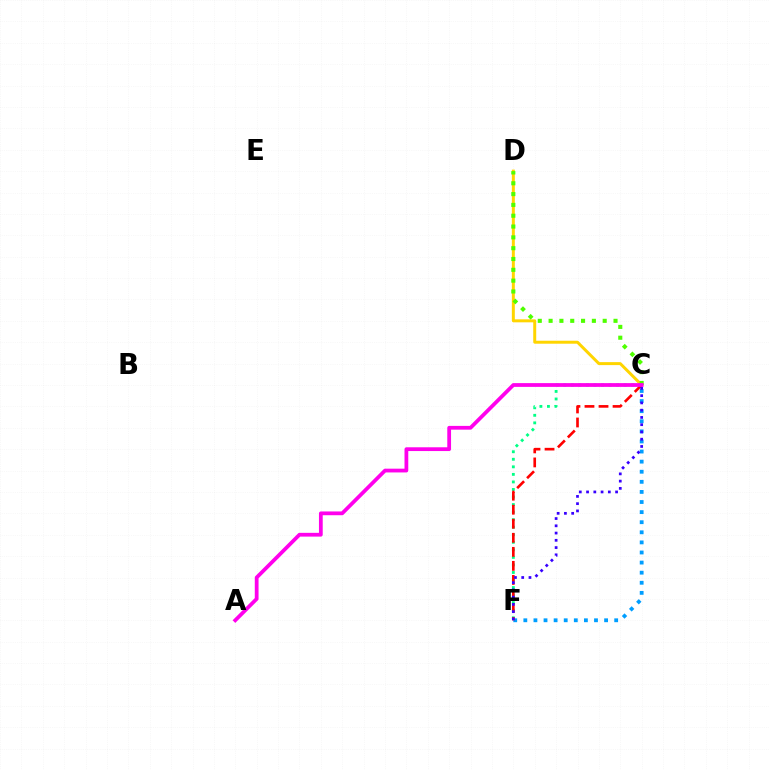{('C', 'D'): [{'color': '#ffd500', 'line_style': 'solid', 'thickness': 2.15}, {'color': '#4fff00', 'line_style': 'dotted', 'thickness': 2.94}], ('C', 'F'): [{'color': '#00ff86', 'line_style': 'dotted', 'thickness': 2.05}, {'color': '#009eff', 'line_style': 'dotted', 'thickness': 2.74}, {'color': '#ff0000', 'line_style': 'dashed', 'thickness': 1.91}, {'color': '#3700ff', 'line_style': 'dotted', 'thickness': 1.97}], ('A', 'C'): [{'color': '#ff00ed', 'line_style': 'solid', 'thickness': 2.71}]}